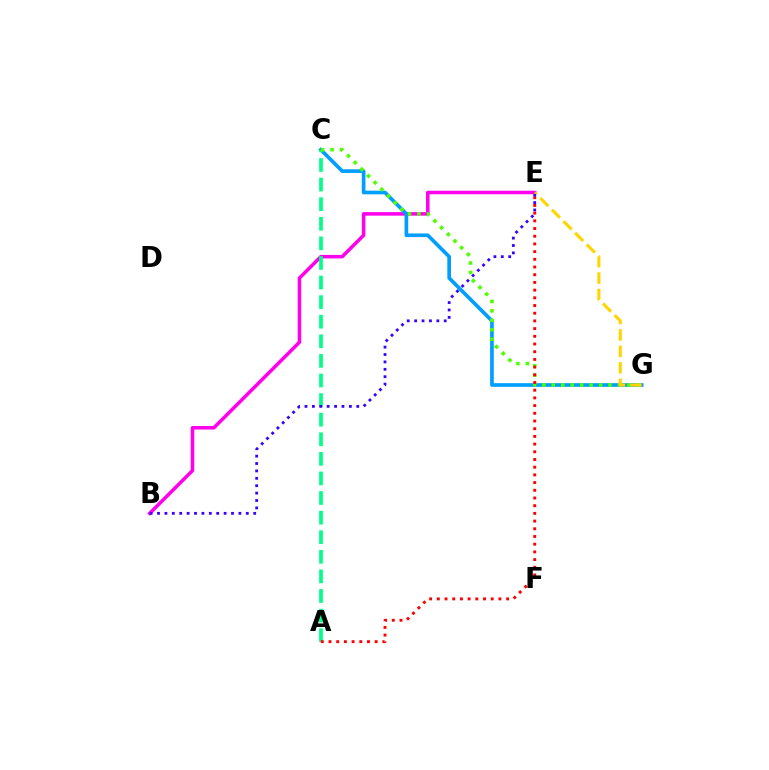{('B', 'E'): [{'color': '#ff00ed', 'line_style': 'solid', 'thickness': 2.54}, {'color': '#3700ff', 'line_style': 'dotted', 'thickness': 2.01}], ('C', 'G'): [{'color': '#009eff', 'line_style': 'solid', 'thickness': 2.64}, {'color': '#4fff00', 'line_style': 'dotted', 'thickness': 2.57}], ('A', 'C'): [{'color': '#00ff86', 'line_style': 'dashed', 'thickness': 2.66}], ('E', 'G'): [{'color': '#ffd500', 'line_style': 'dashed', 'thickness': 2.23}], ('A', 'E'): [{'color': '#ff0000', 'line_style': 'dotted', 'thickness': 2.09}]}